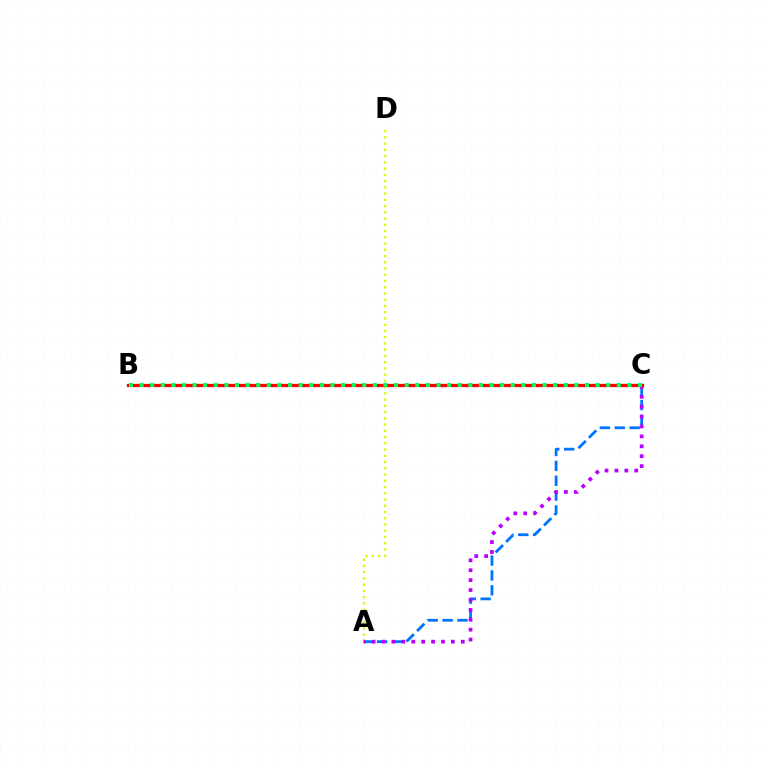{('A', 'C'): [{'color': '#0074ff', 'line_style': 'dashed', 'thickness': 2.02}, {'color': '#b900ff', 'line_style': 'dotted', 'thickness': 2.69}], ('A', 'D'): [{'color': '#d1ff00', 'line_style': 'dotted', 'thickness': 1.7}], ('B', 'C'): [{'color': '#ff0000', 'line_style': 'solid', 'thickness': 2.37}, {'color': '#00ff5c', 'line_style': 'dotted', 'thickness': 2.88}]}